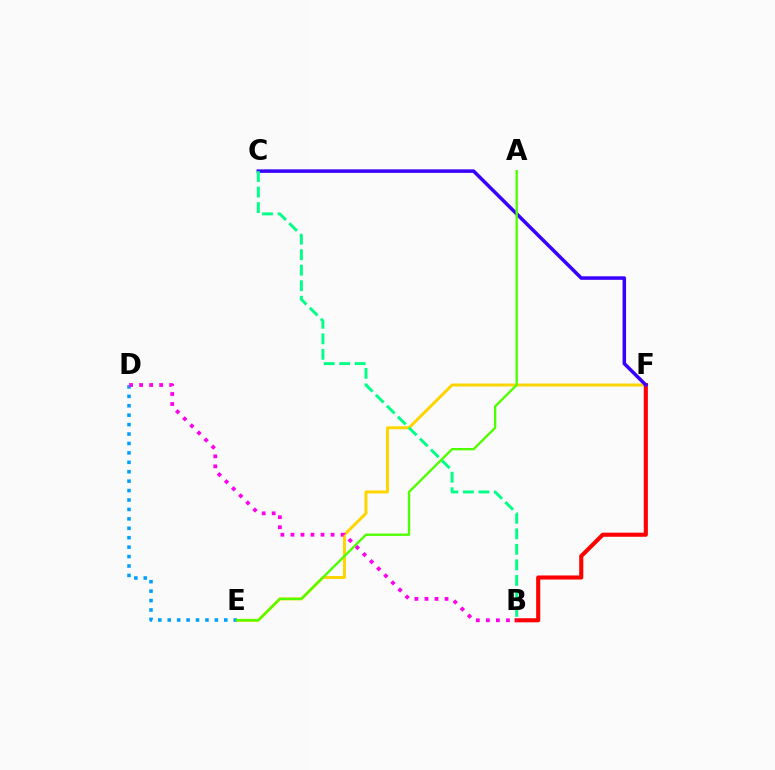{('E', 'F'): [{'color': '#ffd500', 'line_style': 'solid', 'thickness': 2.14}], ('B', 'F'): [{'color': '#ff0000', 'line_style': 'solid', 'thickness': 2.94}], ('D', 'E'): [{'color': '#009eff', 'line_style': 'dotted', 'thickness': 2.56}], ('C', 'F'): [{'color': '#3700ff', 'line_style': 'solid', 'thickness': 2.52}], ('B', 'C'): [{'color': '#00ff86', 'line_style': 'dashed', 'thickness': 2.11}], ('A', 'E'): [{'color': '#4fff00', 'line_style': 'solid', 'thickness': 1.7}], ('B', 'D'): [{'color': '#ff00ed', 'line_style': 'dotted', 'thickness': 2.73}]}